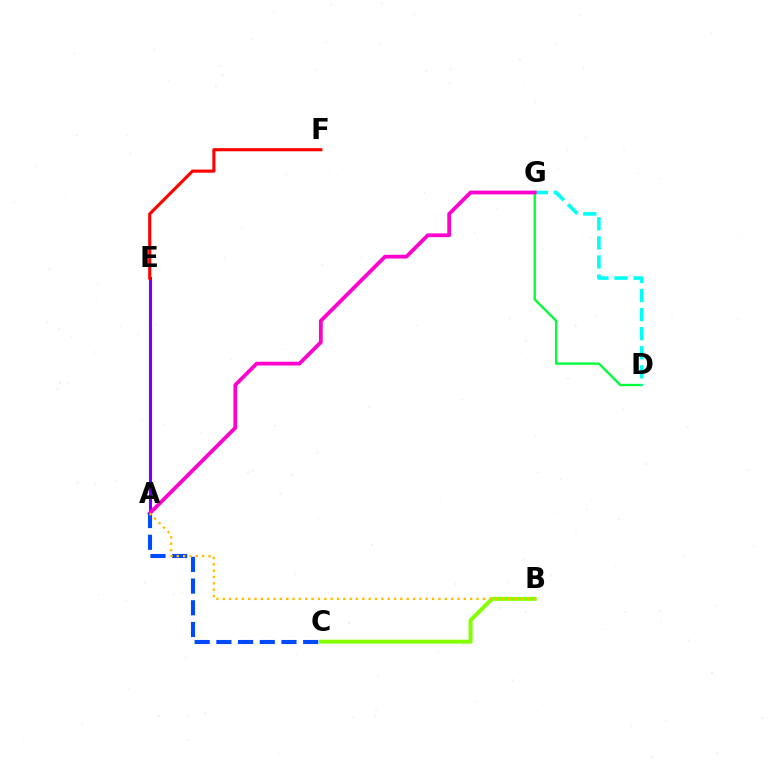{('A', 'E'): [{'color': '#7200ff', 'line_style': 'solid', 'thickness': 2.21}], ('D', 'G'): [{'color': '#00ff39', 'line_style': 'solid', 'thickness': 1.68}, {'color': '#00fff6', 'line_style': 'dashed', 'thickness': 2.59}], ('B', 'C'): [{'color': '#84ff00', 'line_style': 'solid', 'thickness': 2.85}], ('E', 'F'): [{'color': '#ff0000', 'line_style': 'solid', 'thickness': 2.25}], ('A', 'G'): [{'color': '#ff00cf', 'line_style': 'solid', 'thickness': 2.71}], ('A', 'C'): [{'color': '#004bff', 'line_style': 'dashed', 'thickness': 2.95}], ('A', 'B'): [{'color': '#ffbd00', 'line_style': 'dotted', 'thickness': 1.72}]}